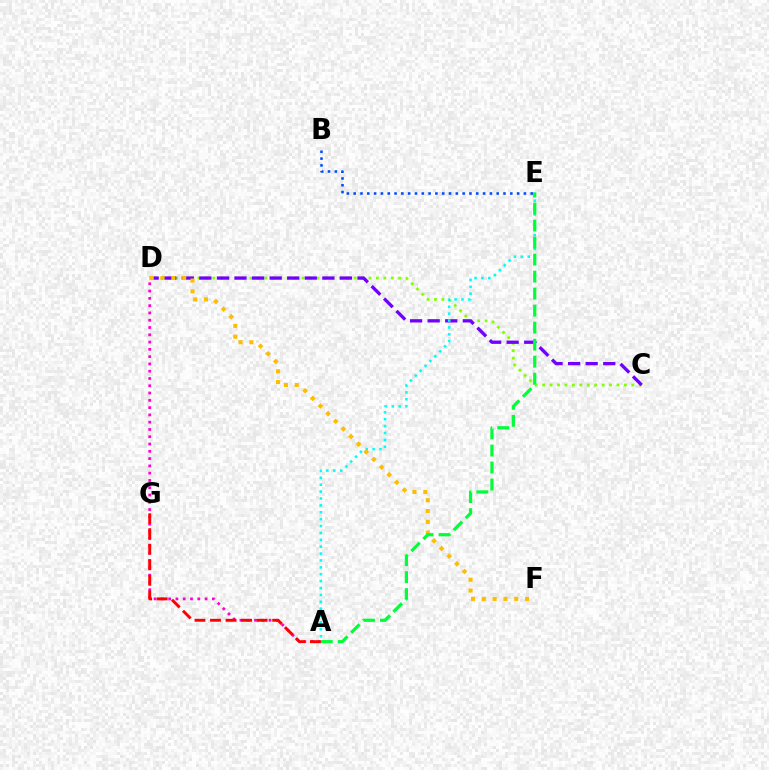{('A', 'D'): [{'color': '#ff00cf', 'line_style': 'dotted', 'thickness': 1.98}], ('C', 'D'): [{'color': '#84ff00', 'line_style': 'dotted', 'thickness': 2.02}, {'color': '#7200ff', 'line_style': 'dashed', 'thickness': 2.39}], ('B', 'E'): [{'color': '#004bff', 'line_style': 'dotted', 'thickness': 1.85}], ('A', 'G'): [{'color': '#ff0000', 'line_style': 'dashed', 'thickness': 2.11}], ('A', 'E'): [{'color': '#00fff6', 'line_style': 'dotted', 'thickness': 1.87}, {'color': '#00ff39', 'line_style': 'dashed', 'thickness': 2.31}], ('D', 'F'): [{'color': '#ffbd00', 'line_style': 'dotted', 'thickness': 2.94}]}